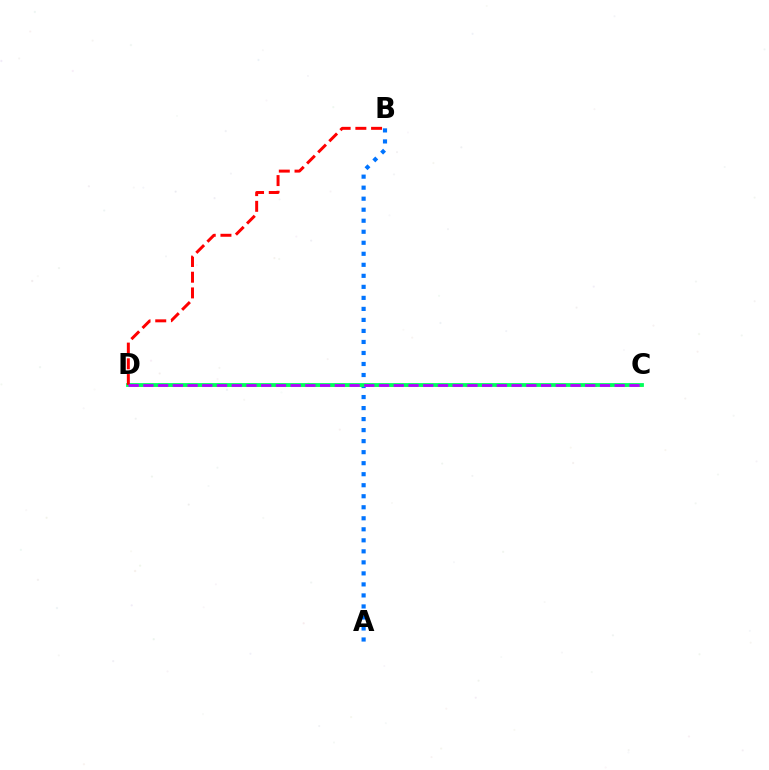{('C', 'D'): [{'color': '#d1ff00', 'line_style': 'dashed', 'thickness': 2.06}, {'color': '#00ff5c', 'line_style': 'solid', 'thickness': 2.74}, {'color': '#b900ff', 'line_style': 'dashed', 'thickness': 2.0}], ('A', 'B'): [{'color': '#0074ff', 'line_style': 'dotted', 'thickness': 2.99}], ('B', 'D'): [{'color': '#ff0000', 'line_style': 'dashed', 'thickness': 2.13}]}